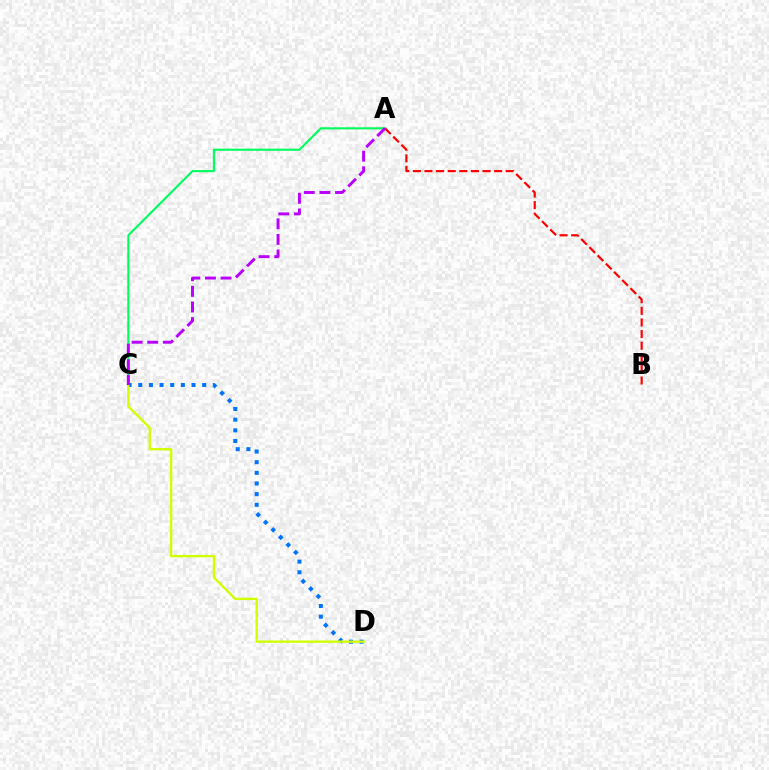{('A', 'C'): [{'color': '#00ff5c', 'line_style': 'solid', 'thickness': 1.53}, {'color': '#b900ff', 'line_style': 'dashed', 'thickness': 2.12}], ('A', 'B'): [{'color': '#ff0000', 'line_style': 'dashed', 'thickness': 1.58}], ('C', 'D'): [{'color': '#0074ff', 'line_style': 'dotted', 'thickness': 2.89}, {'color': '#d1ff00', 'line_style': 'solid', 'thickness': 1.69}]}